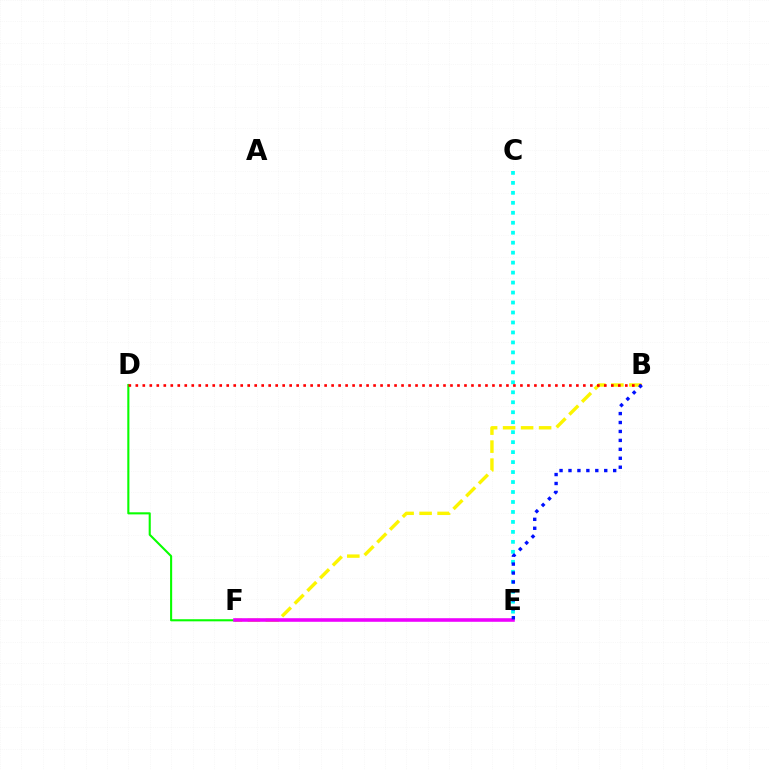{('B', 'F'): [{'color': '#fcf500', 'line_style': 'dashed', 'thickness': 2.45}], ('C', 'E'): [{'color': '#00fff6', 'line_style': 'dotted', 'thickness': 2.71}], ('D', 'F'): [{'color': '#08ff00', 'line_style': 'solid', 'thickness': 1.51}], ('B', 'D'): [{'color': '#ff0000', 'line_style': 'dotted', 'thickness': 1.9}], ('E', 'F'): [{'color': '#ee00ff', 'line_style': 'solid', 'thickness': 2.58}], ('B', 'E'): [{'color': '#0010ff', 'line_style': 'dotted', 'thickness': 2.43}]}